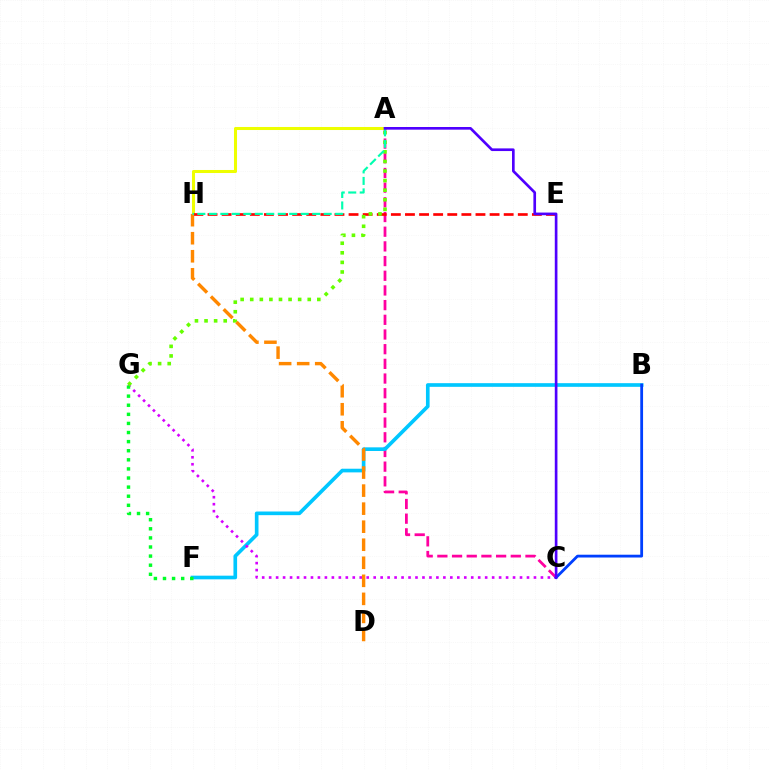{('A', 'C'): [{'color': '#ff00a0', 'line_style': 'dashed', 'thickness': 1.99}, {'color': '#4f00ff', 'line_style': 'solid', 'thickness': 1.92}], ('A', 'H'): [{'color': '#eeff00', 'line_style': 'solid', 'thickness': 2.19}, {'color': '#00ffaf', 'line_style': 'dashed', 'thickness': 1.56}], ('B', 'F'): [{'color': '#00c7ff', 'line_style': 'solid', 'thickness': 2.63}], ('C', 'G'): [{'color': '#d600ff', 'line_style': 'dotted', 'thickness': 1.89}], ('E', 'H'): [{'color': '#ff0000', 'line_style': 'dashed', 'thickness': 1.92}], ('B', 'C'): [{'color': '#003fff', 'line_style': 'solid', 'thickness': 2.01}], ('F', 'G'): [{'color': '#00ff27', 'line_style': 'dotted', 'thickness': 2.47}], ('A', 'G'): [{'color': '#66ff00', 'line_style': 'dotted', 'thickness': 2.6}], ('D', 'H'): [{'color': '#ff8800', 'line_style': 'dashed', 'thickness': 2.45}]}